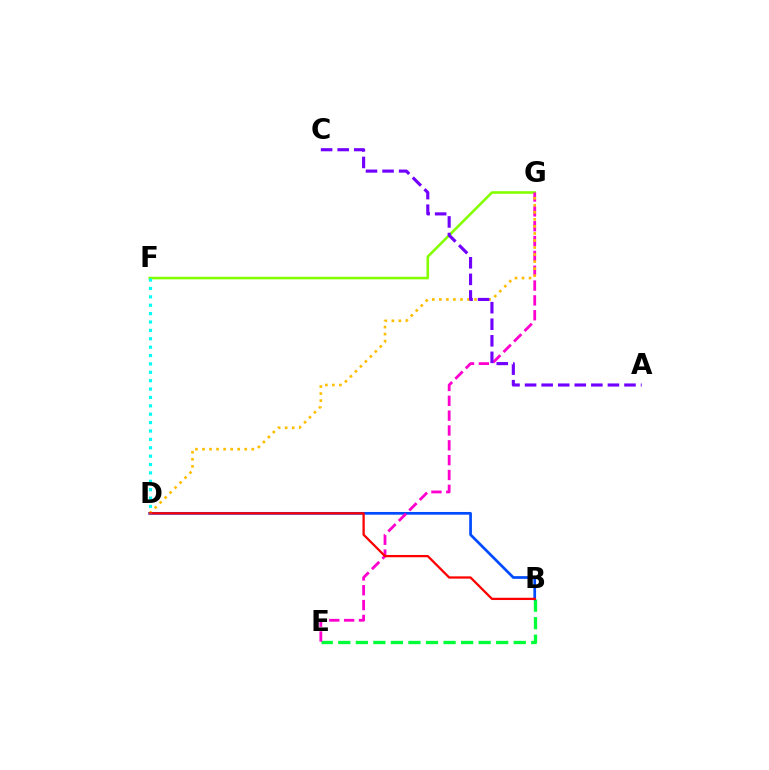{('B', 'E'): [{'color': '#00ff39', 'line_style': 'dashed', 'thickness': 2.38}], ('F', 'G'): [{'color': '#84ff00', 'line_style': 'solid', 'thickness': 1.87}], ('B', 'D'): [{'color': '#004bff', 'line_style': 'solid', 'thickness': 1.95}, {'color': '#ff0000', 'line_style': 'solid', 'thickness': 1.64}], ('E', 'G'): [{'color': '#ff00cf', 'line_style': 'dashed', 'thickness': 2.02}], ('D', 'G'): [{'color': '#ffbd00', 'line_style': 'dotted', 'thickness': 1.91}], ('A', 'C'): [{'color': '#7200ff', 'line_style': 'dashed', 'thickness': 2.25}], ('D', 'F'): [{'color': '#00fff6', 'line_style': 'dotted', 'thickness': 2.28}]}